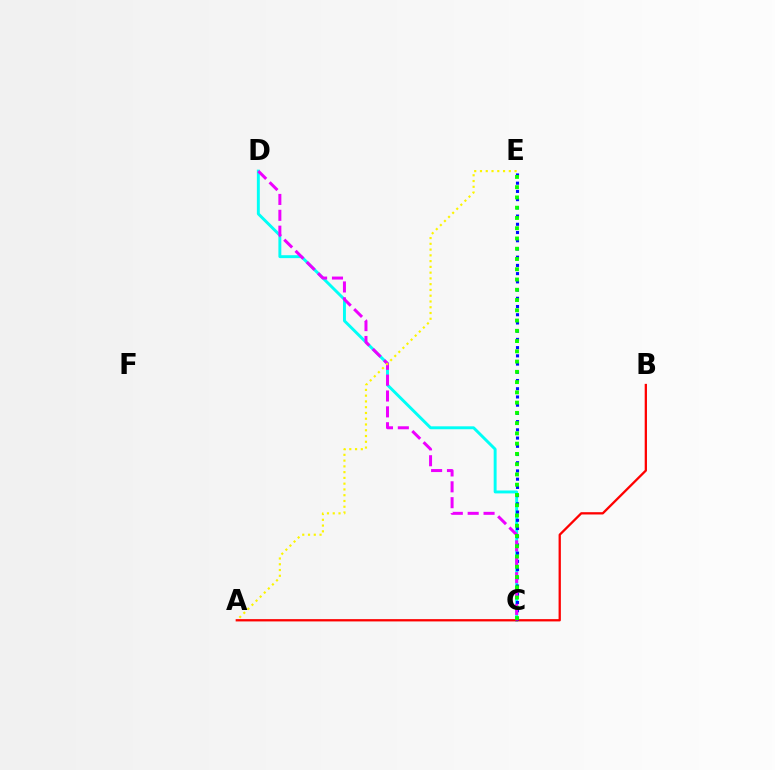{('C', 'D'): [{'color': '#00fff6', 'line_style': 'solid', 'thickness': 2.1}, {'color': '#ee00ff', 'line_style': 'dashed', 'thickness': 2.16}], ('A', 'B'): [{'color': '#ff0000', 'line_style': 'solid', 'thickness': 1.65}], ('C', 'E'): [{'color': '#0010ff', 'line_style': 'dotted', 'thickness': 2.23}, {'color': '#08ff00', 'line_style': 'dotted', 'thickness': 2.79}], ('A', 'E'): [{'color': '#fcf500', 'line_style': 'dotted', 'thickness': 1.57}]}